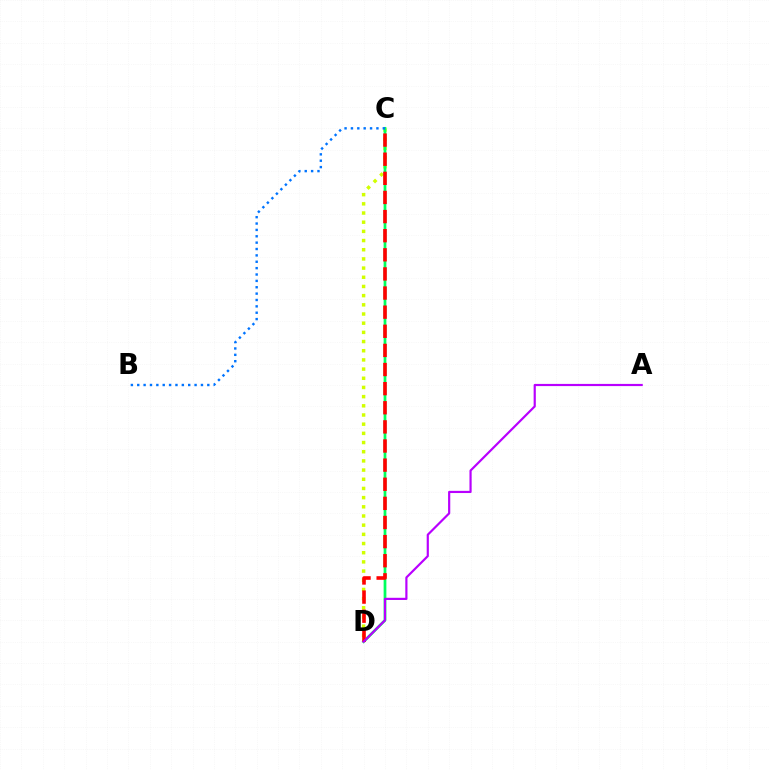{('C', 'D'): [{'color': '#d1ff00', 'line_style': 'dotted', 'thickness': 2.49}, {'color': '#00ff5c', 'line_style': 'solid', 'thickness': 1.98}, {'color': '#ff0000', 'line_style': 'dashed', 'thickness': 2.6}], ('B', 'C'): [{'color': '#0074ff', 'line_style': 'dotted', 'thickness': 1.73}], ('A', 'D'): [{'color': '#b900ff', 'line_style': 'solid', 'thickness': 1.57}]}